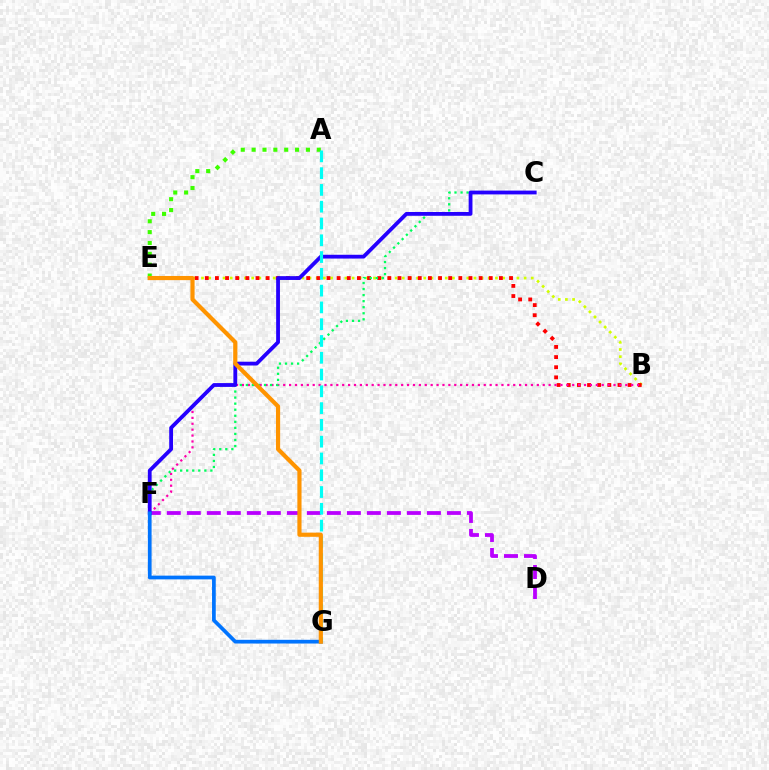{('B', 'E'): [{'color': '#d1ff00', 'line_style': 'dotted', 'thickness': 1.95}, {'color': '#ff0000', 'line_style': 'dotted', 'thickness': 2.76}], ('B', 'F'): [{'color': '#ff00ac', 'line_style': 'dotted', 'thickness': 1.6}], ('D', 'F'): [{'color': '#b900ff', 'line_style': 'dashed', 'thickness': 2.72}], ('C', 'F'): [{'color': '#00ff5c', 'line_style': 'dotted', 'thickness': 1.64}, {'color': '#2500ff', 'line_style': 'solid', 'thickness': 2.74}], ('A', 'E'): [{'color': '#3dff00', 'line_style': 'dotted', 'thickness': 2.95}], ('A', 'G'): [{'color': '#00fff6', 'line_style': 'dashed', 'thickness': 2.28}], ('F', 'G'): [{'color': '#0074ff', 'line_style': 'solid', 'thickness': 2.68}], ('E', 'G'): [{'color': '#ff9400', 'line_style': 'solid', 'thickness': 3.0}]}